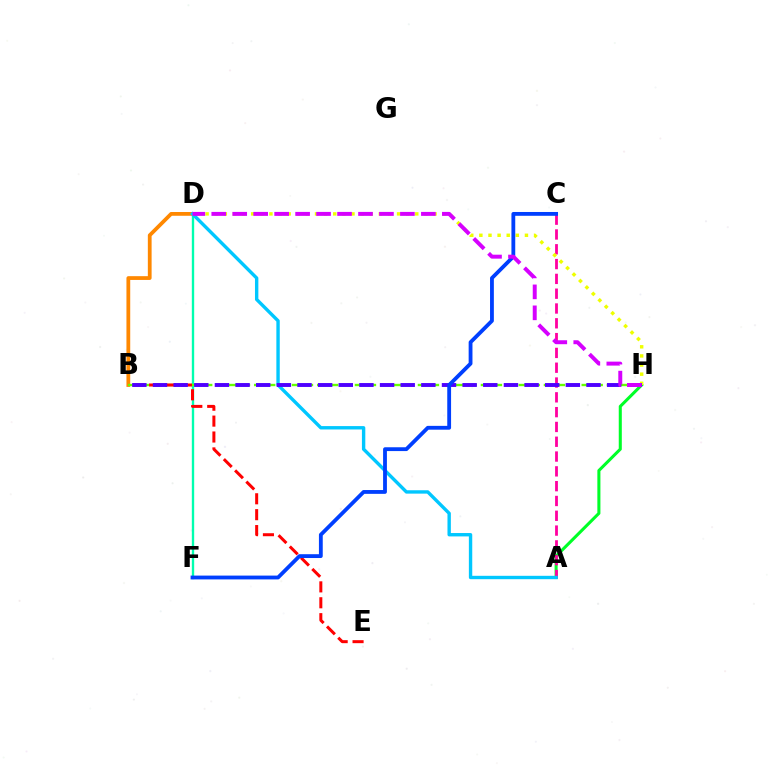{('D', 'F'): [{'color': '#00ffaf', 'line_style': 'solid', 'thickness': 1.7}], ('B', 'D'): [{'color': '#ff8800', 'line_style': 'solid', 'thickness': 2.72}], ('B', 'H'): [{'color': '#66ff00', 'line_style': 'dashed', 'thickness': 1.71}, {'color': '#4f00ff', 'line_style': 'dashed', 'thickness': 2.8}], ('A', 'H'): [{'color': '#00ff27', 'line_style': 'solid', 'thickness': 2.2}], ('A', 'C'): [{'color': '#ff00a0', 'line_style': 'dashed', 'thickness': 2.01}], ('D', 'H'): [{'color': '#eeff00', 'line_style': 'dotted', 'thickness': 2.48}, {'color': '#d600ff', 'line_style': 'dashed', 'thickness': 2.85}], ('B', 'E'): [{'color': '#ff0000', 'line_style': 'dashed', 'thickness': 2.16}], ('A', 'D'): [{'color': '#00c7ff', 'line_style': 'solid', 'thickness': 2.44}], ('C', 'F'): [{'color': '#003fff', 'line_style': 'solid', 'thickness': 2.75}]}